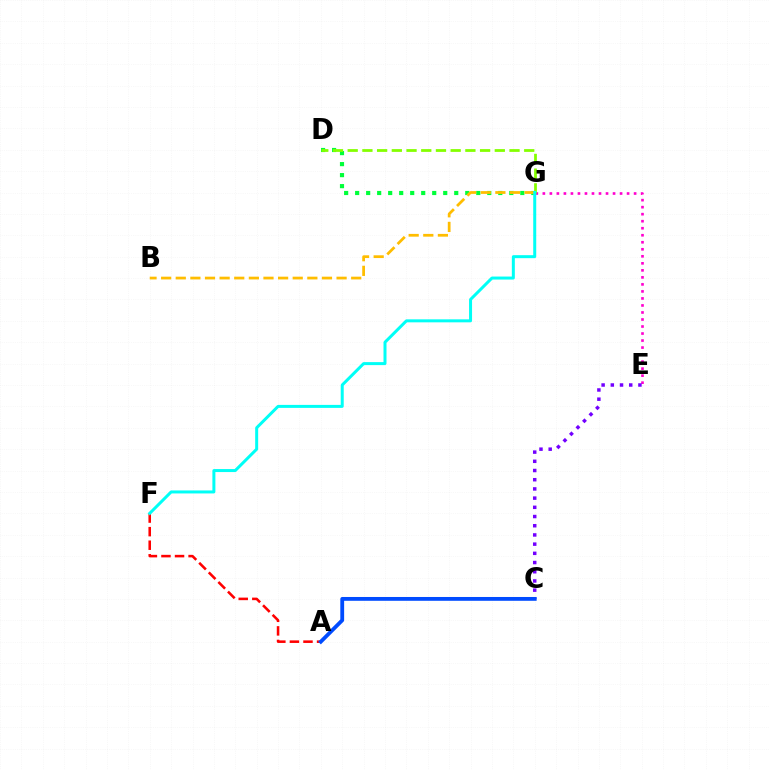{('E', 'G'): [{'color': '#ff00cf', 'line_style': 'dotted', 'thickness': 1.91}], ('A', 'F'): [{'color': '#ff0000', 'line_style': 'dashed', 'thickness': 1.84}], ('C', 'E'): [{'color': '#7200ff', 'line_style': 'dotted', 'thickness': 2.5}], ('D', 'G'): [{'color': '#00ff39', 'line_style': 'dotted', 'thickness': 2.99}, {'color': '#84ff00', 'line_style': 'dashed', 'thickness': 2.0}], ('B', 'G'): [{'color': '#ffbd00', 'line_style': 'dashed', 'thickness': 1.99}], ('A', 'C'): [{'color': '#004bff', 'line_style': 'solid', 'thickness': 2.75}], ('F', 'G'): [{'color': '#00fff6', 'line_style': 'solid', 'thickness': 2.16}]}